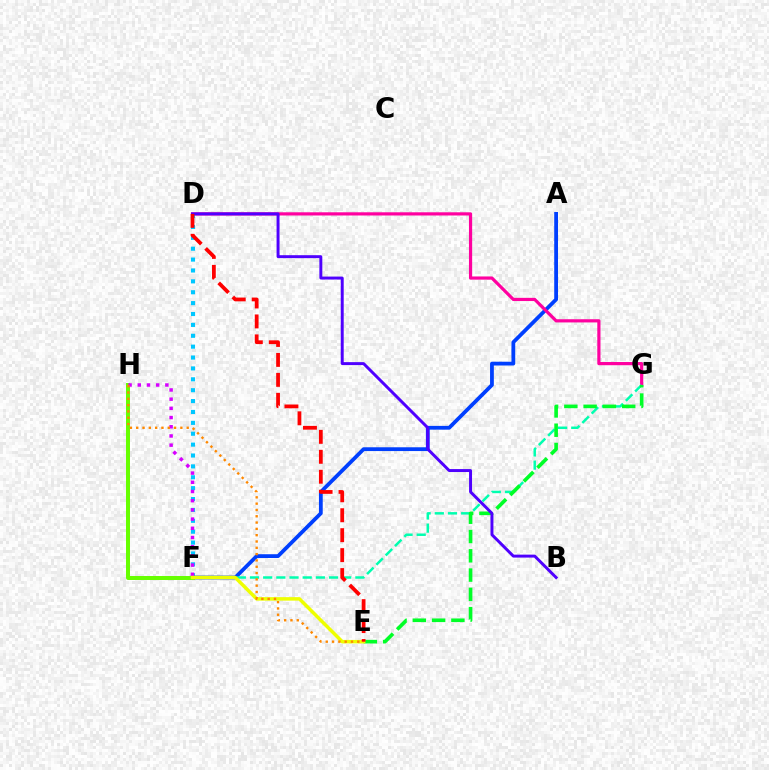{('D', 'F'): [{'color': '#00c7ff', 'line_style': 'dotted', 'thickness': 2.96}], ('A', 'F'): [{'color': '#003fff', 'line_style': 'solid', 'thickness': 2.72}], ('D', 'G'): [{'color': '#ff00a0', 'line_style': 'solid', 'thickness': 2.3}], ('F', 'G'): [{'color': '#00ffaf', 'line_style': 'dashed', 'thickness': 1.79}], ('E', 'G'): [{'color': '#00ff27', 'line_style': 'dashed', 'thickness': 2.62}], ('F', 'H'): [{'color': '#66ff00', 'line_style': 'solid', 'thickness': 2.86}, {'color': '#d600ff', 'line_style': 'dotted', 'thickness': 2.5}], ('E', 'F'): [{'color': '#eeff00', 'line_style': 'solid', 'thickness': 2.51}], ('B', 'D'): [{'color': '#4f00ff', 'line_style': 'solid', 'thickness': 2.12}], ('E', 'H'): [{'color': '#ff8800', 'line_style': 'dotted', 'thickness': 1.71}], ('D', 'E'): [{'color': '#ff0000', 'line_style': 'dashed', 'thickness': 2.71}]}